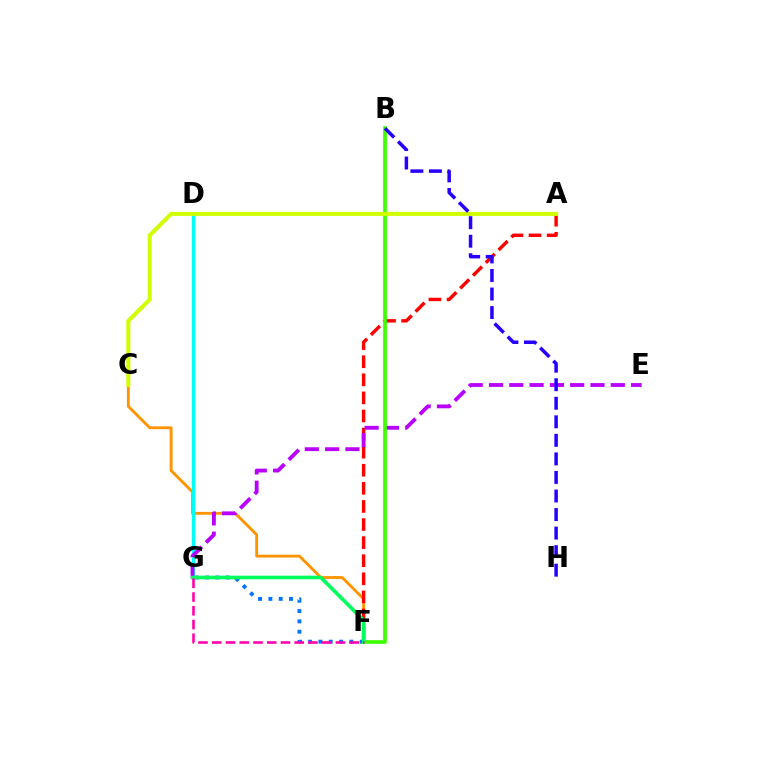{('C', 'F'): [{'color': '#ff9400', 'line_style': 'solid', 'thickness': 2.07}], ('F', 'G'): [{'color': '#0074ff', 'line_style': 'dotted', 'thickness': 2.8}, {'color': '#00ff5c', 'line_style': 'solid', 'thickness': 2.6}, {'color': '#ff00ac', 'line_style': 'dashed', 'thickness': 1.87}], ('A', 'F'): [{'color': '#ff0000', 'line_style': 'dashed', 'thickness': 2.46}], ('D', 'G'): [{'color': '#00fff6', 'line_style': 'solid', 'thickness': 2.44}], ('E', 'G'): [{'color': '#b900ff', 'line_style': 'dashed', 'thickness': 2.76}], ('B', 'F'): [{'color': '#3dff00', 'line_style': 'solid', 'thickness': 2.65}], ('A', 'C'): [{'color': '#d1ff00', 'line_style': 'solid', 'thickness': 2.92}], ('B', 'H'): [{'color': '#2500ff', 'line_style': 'dashed', 'thickness': 2.52}]}